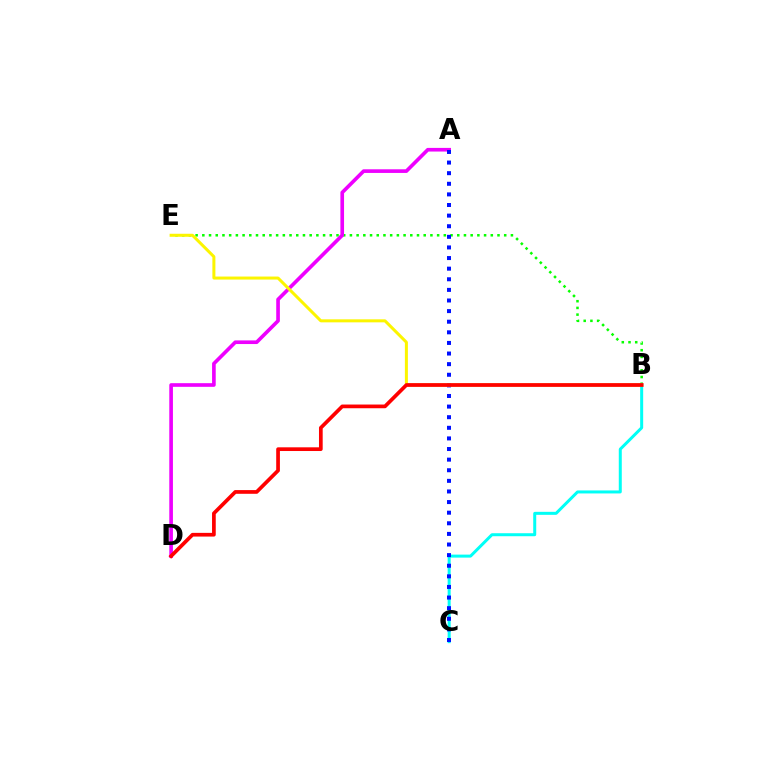{('B', 'E'): [{'color': '#08ff00', 'line_style': 'dotted', 'thickness': 1.82}, {'color': '#fcf500', 'line_style': 'solid', 'thickness': 2.17}], ('B', 'C'): [{'color': '#00fff6', 'line_style': 'solid', 'thickness': 2.16}], ('A', 'D'): [{'color': '#ee00ff', 'line_style': 'solid', 'thickness': 2.63}], ('A', 'C'): [{'color': '#0010ff', 'line_style': 'dotted', 'thickness': 2.88}], ('B', 'D'): [{'color': '#ff0000', 'line_style': 'solid', 'thickness': 2.67}]}